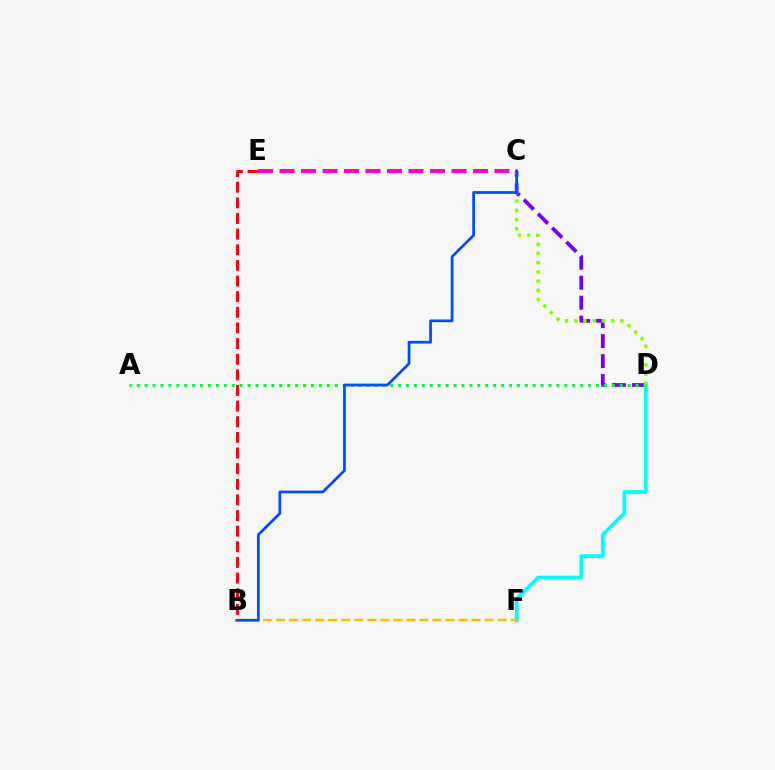{('D', 'F'): [{'color': '#00fff6', 'line_style': 'solid', 'thickness': 2.69}], ('C', 'D'): [{'color': '#7200ff', 'line_style': 'dashed', 'thickness': 2.72}, {'color': '#84ff00', 'line_style': 'dotted', 'thickness': 2.51}], ('B', 'F'): [{'color': '#ffbd00', 'line_style': 'dashed', 'thickness': 1.77}], ('A', 'D'): [{'color': '#00ff39', 'line_style': 'dotted', 'thickness': 2.15}], ('C', 'E'): [{'color': '#ff00cf', 'line_style': 'dashed', 'thickness': 2.92}], ('B', 'C'): [{'color': '#004bff', 'line_style': 'solid', 'thickness': 1.96}], ('B', 'E'): [{'color': '#ff0000', 'line_style': 'dashed', 'thickness': 2.12}]}